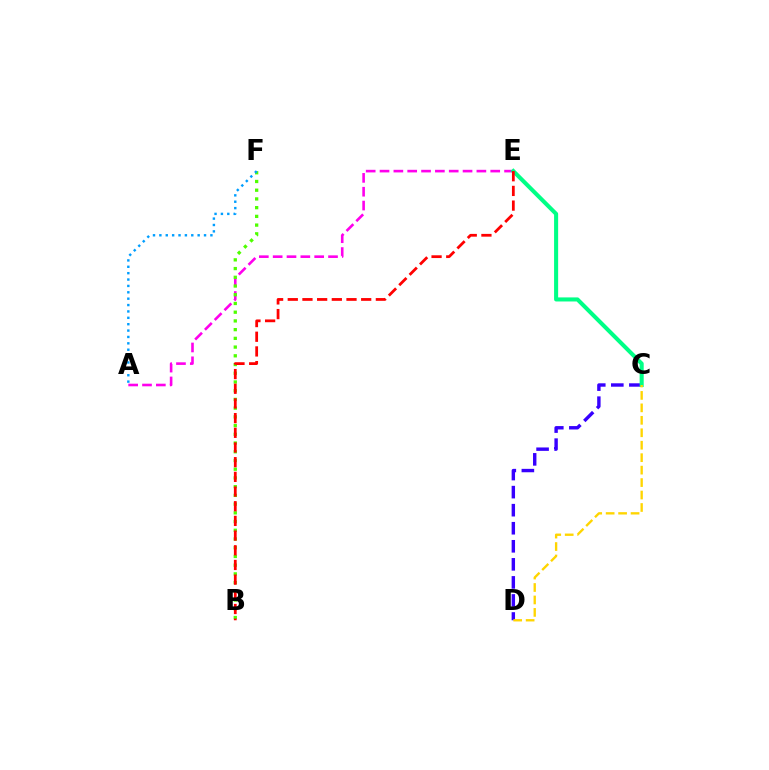{('A', 'E'): [{'color': '#ff00ed', 'line_style': 'dashed', 'thickness': 1.88}], ('C', 'D'): [{'color': '#3700ff', 'line_style': 'dashed', 'thickness': 2.45}, {'color': '#ffd500', 'line_style': 'dashed', 'thickness': 1.69}], ('B', 'F'): [{'color': '#4fff00', 'line_style': 'dotted', 'thickness': 2.37}], ('C', 'E'): [{'color': '#00ff86', 'line_style': 'solid', 'thickness': 2.93}], ('B', 'E'): [{'color': '#ff0000', 'line_style': 'dashed', 'thickness': 1.99}], ('A', 'F'): [{'color': '#009eff', 'line_style': 'dotted', 'thickness': 1.73}]}